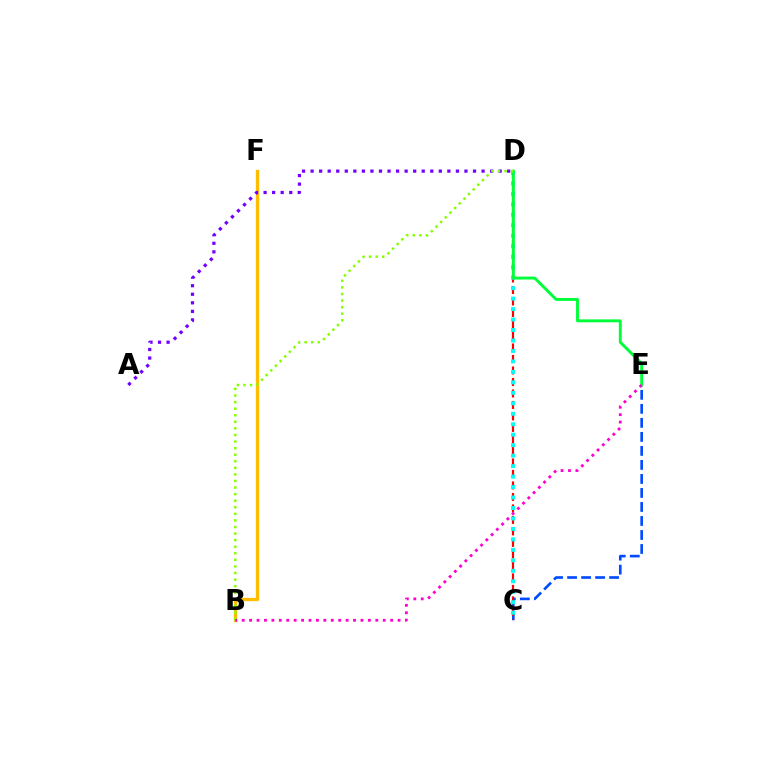{('B', 'F'): [{'color': '#ffbd00', 'line_style': 'solid', 'thickness': 2.39}], ('C', 'E'): [{'color': '#004bff', 'line_style': 'dashed', 'thickness': 1.9}], ('C', 'D'): [{'color': '#ff0000', 'line_style': 'dashed', 'thickness': 1.56}, {'color': '#00fff6', 'line_style': 'dotted', 'thickness': 2.84}], ('A', 'D'): [{'color': '#7200ff', 'line_style': 'dotted', 'thickness': 2.32}], ('D', 'E'): [{'color': '#00ff39', 'line_style': 'solid', 'thickness': 2.09}], ('B', 'D'): [{'color': '#84ff00', 'line_style': 'dotted', 'thickness': 1.79}], ('B', 'E'): [{'color': '#ff00cf', 'line_style': 'dotted', 'thickness': 2.02}]}